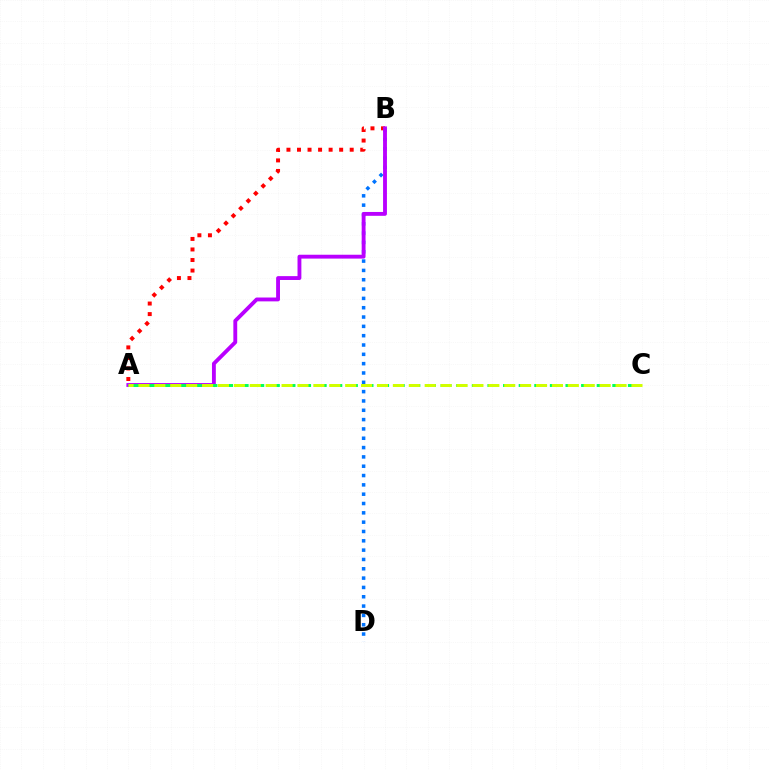{('A', 'B'): [{'color': '#ff0000', 'line_style': 'dotted', 'thickness': 2.86}, {'color': '#b900ff', 'line_style': 'solid', 'thickness': 2.78}], ('B', 'D'): [{'color': '#0074ff', 'line_style': 'dotted', 'thickness': 2.53}], ('A', 'C'): [{'color': '#00ff5c', 'line_style': 'dashed', 'thickness': 2.12}, {'color': '#d1ff00', 'line_style': 'dashed', 'thickness': 2.16}]}